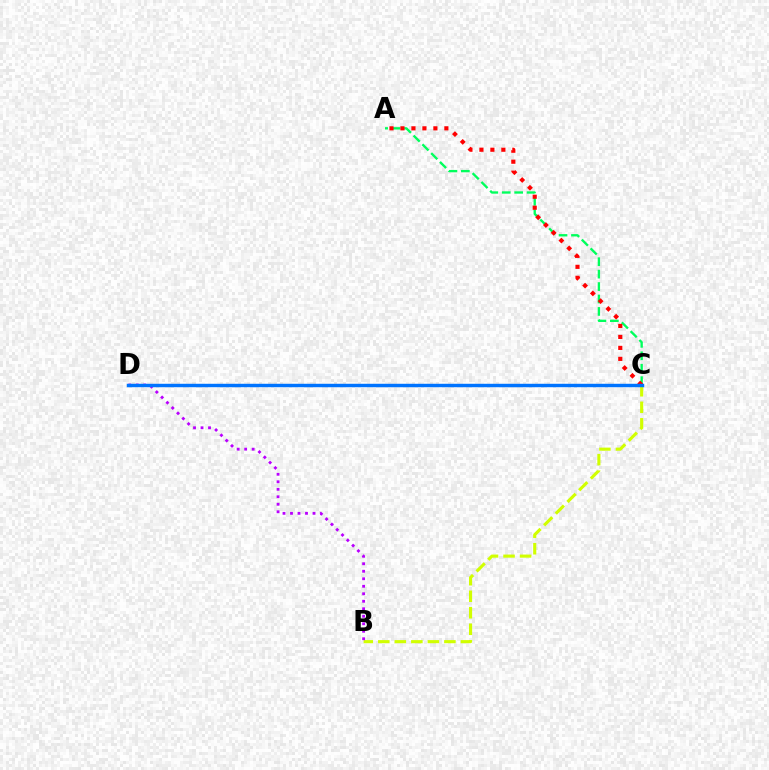{('B', 'C'): [{'color': '#d1ff00', 'line_style': 'dashed', 'thickness': 2.24}], ('A', 'C'): [{'color': '#00ff5c', 'line_style': 'dashed', 'thickness': 1.69}, {'color': '#ff0000', 'line_style': 'dotted', 'thickness': 2.98}], ('B', 'D'): [{'color': '#b900ff', 'line_style': 'dotted', 'thickness': 2.04}], ('C', 'D'): [{'color': '#0074ff', 'line_style': 'solid', 'thickness': 2.48}]}